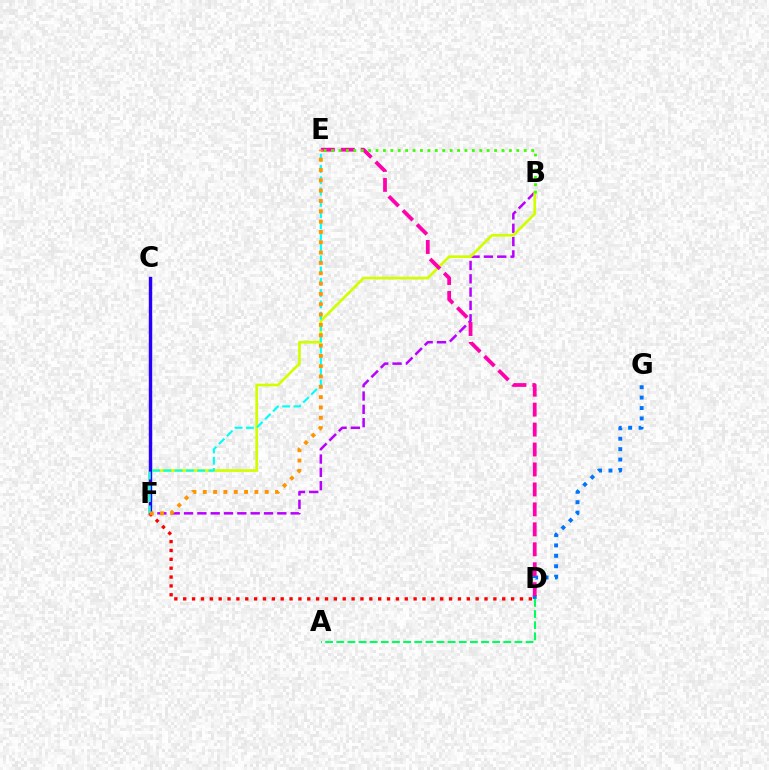{('B', 'F'): [{'color': '#b900ff', 'line_style': 'dashed', 'thickness': 1.81}, {'color': '#d1ff00', 'line_style': 'solid', 'thickness': 1.93}], ('C', 'F'): [{'color': '#2500ff', 'line_style': 'solid', 'thickness': 2.45}], ('D', 'G'): [{'color': '#0074ff', 'line_style': 'dotted', 'thickness': 2.83}], ('D', 'E'): [{'color': '#ff00ac', 'line_style': 'dashed', 'thickness': 2.71}], ('D', 'F'): [{'color': '#ff0000', 'line_style': 'dotted', 'thickness': 2.41}], ('B', 'E'): [{'color': '#3dff00', 'line_style': 'dotted', 'thickness': 2.01}], ('E', 'F'): [{'color': '#00fff6', 'line_style': 'dashed', 'thickness': 1.53}, {'color': '#ff9400', 'line_style': 'dotted', 'thickness': 2.81}], ('A', 'D'): [{'color': '#00ff5c', 'line_style': 'dashed', 'thickness': 1.51}]}